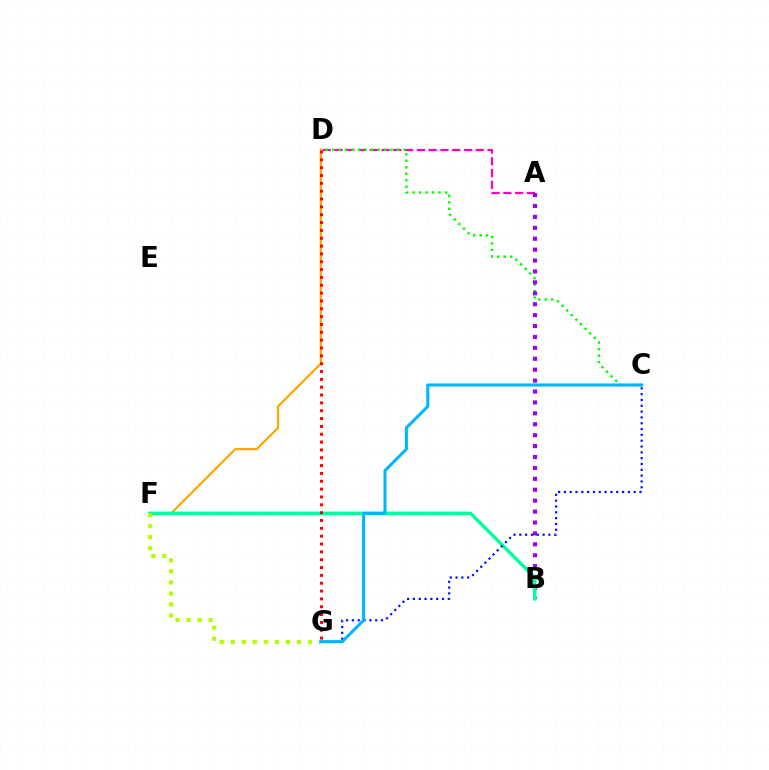{('A', 'D'): [{'color': '#ff00bd', 'line_style': 'dashed', 'thickness': 1.6}], ('C', 'D'): [{'color': '#08ff00', 'line_style': 'dotted', 'thickness': 1.76}], ('A', 'B'): [{'color': '#9b00ff', 'line_style': 'dotted', 'thickness': 2.97}], ('D', 'F'): [{'color': '#ffa500', 'line_style': 'solid', 'thickness': 1.59}], ('B', 'F'): [{'color': '#00ff9d', 'line_style': 'solid', 'thickness': 2.5}], ('D', 'G'): [{'color': '#ff0000', 'line_style': 'dotted', 'thickness': 2.13}], ('C', 'G'): [{'color': '#0010ff', 'line_style': 'dotted', 'thickness': 1.58}, {'color': '#00b5ff', 'line_style': 'solid', 'thickness': 2.19}], ('F', 'G'): [{'color': '#b3ff00', 'line_style': 'dotted', 'thickness': 3.0}]}